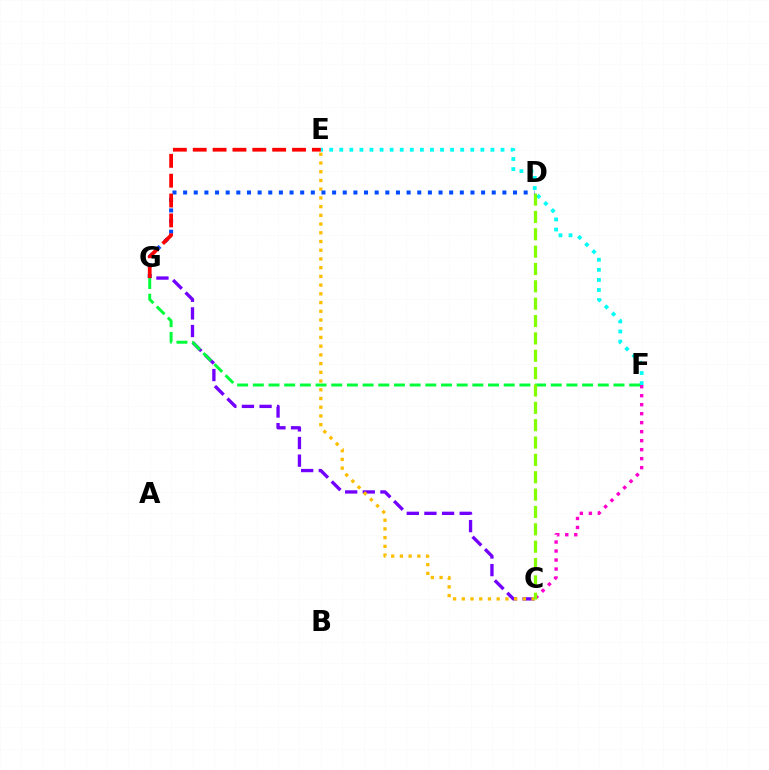{('E', 'F'): [{'color': '#00fff6', 'line_style': 'dotted', 'thickness': 2.74}], ('C', 'G'): [{'color': '#7200ff', 'line_style': 'dashed', 'thickness': 2.39}], ('C', 'F'): [{'color': '#ff00cf', 'line_style': 'dotted', 'thickness': 2.44}], ('F', 'G'): [{'color': '#00ff39', 'line_style': 'dashed', 'thickness': 2.13}], ('C', 'E'): [{'color': '#ffbd00', 'line_style': 'dotted', 'thickness': 2.37}], ('C', 'D'): [{'color': '#84ff00', 'line_style': 'dashed', 'thickness': 2.36}], ('D', 'G'): [{'color': '#004bff', 'line_style': 'dotted', 'thickness': 2.89}], ('E', 'G'): [{'color': '#ff0000', 'line_style': 'dashed', 'thickness': 2.7}]}